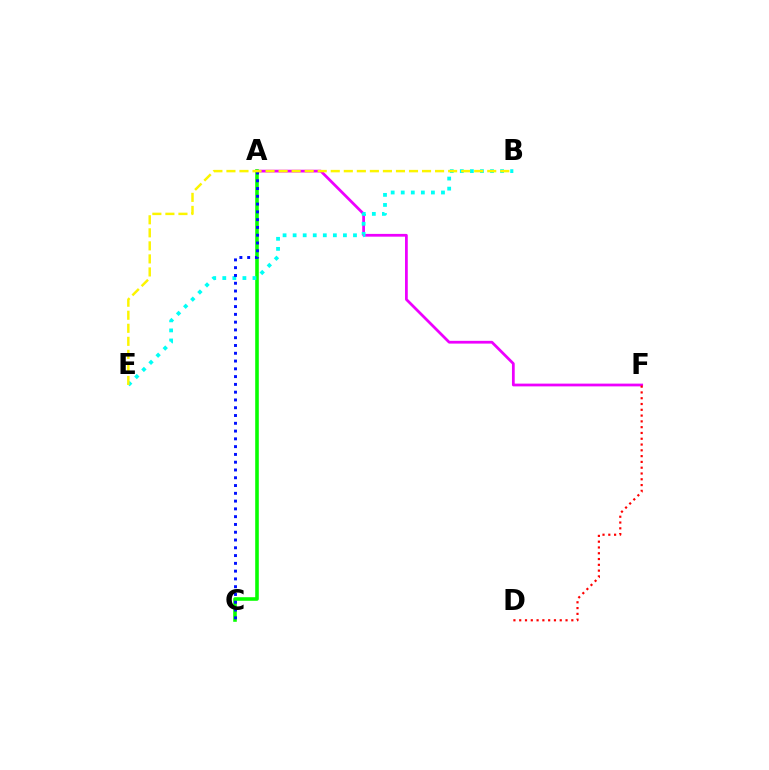{('A', 'F'): [{'color': '#ee00ff', 'line_style': 'solid', 'thickness': 1.99}], ('A', 'C'): [{'color': '#08ff00', 'line_style': 'solid', 'thickness': 2.58}, {'color': '#0010ff', 'line_style': 'dotted', 'thickness': 2.11}], ('B', 'E'): [{'color': '#00fff6', 'line_style': 'dotted', 'thickness': 2.73}, {'color': '#fcf500', 'line_style': 'dashed', 'thickness': 1.77}], ('D', 'F'): [{'color': '#ff0000', 'line_style': 'dotted', 'thickness': 1.57}]}